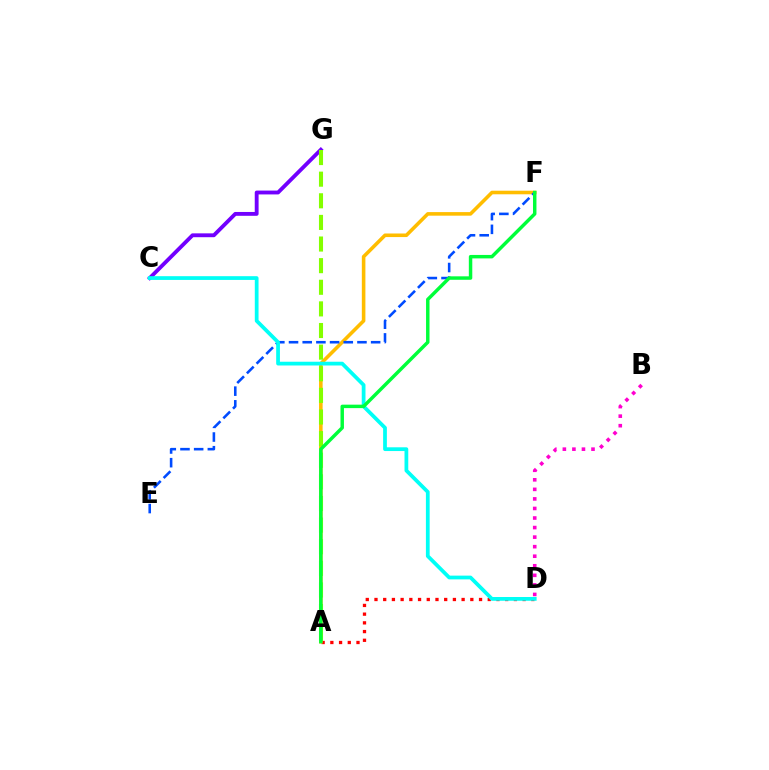{('C', 'G'): [{'color': '#7200ff', 'line_style': 'solid', 'thickness': 2.77}], ('B', 'D'): [{'color': '#ff00cf', 'line_style': 'dotted', 'thickness': 2.59}], ('A', 'D'): [{'color': '#ff0000', 'line_style': 'dotted', 'thickness': 2.37}], ('A', 'F'): [{'color': '#ffbd00', 'line_style': 'solid', 'thickness': 2.58}, {'color': '#00ff39', 'line_style': 'solid', 'thickness': 2.49}], ('E', 'F'): [{'color': '#004bff', 'line_style': 'dashed', 'thickness': 1.86}], ('C', 'D'): [{'color': '#00fff6', 'line_style': 'solid', 'thickness': 2.7}], ('A', 'G'): [{'color': '#84ff00', 'line_style': 'dashed', 'thickness': 2.94}]}